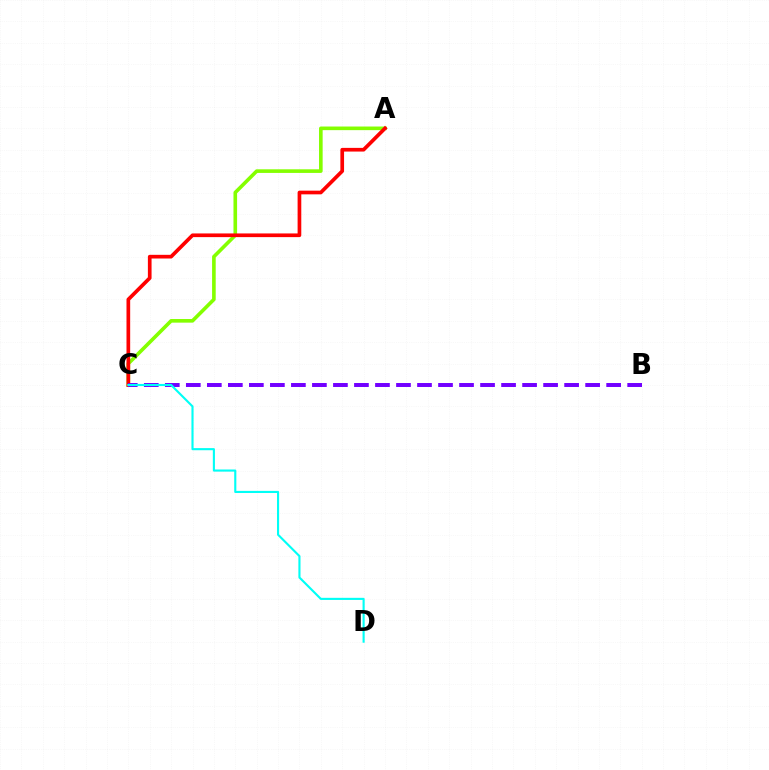{('A', 'C'): [{'color': '#84ff00', 'line_style': 'solid', 'thickness': 2.61}, {'color': '#ff0000', 'line_style': 'solid', 'thickness': 2.65}], ('B', 'C'): [{'color': '#7200ff', 'line_style': 'dashed', 'thickness': 2.86}], ('C', 'D'): [{'color': '#00fff6', 'line_style': 'solid', 'thickness': 1.53}]}